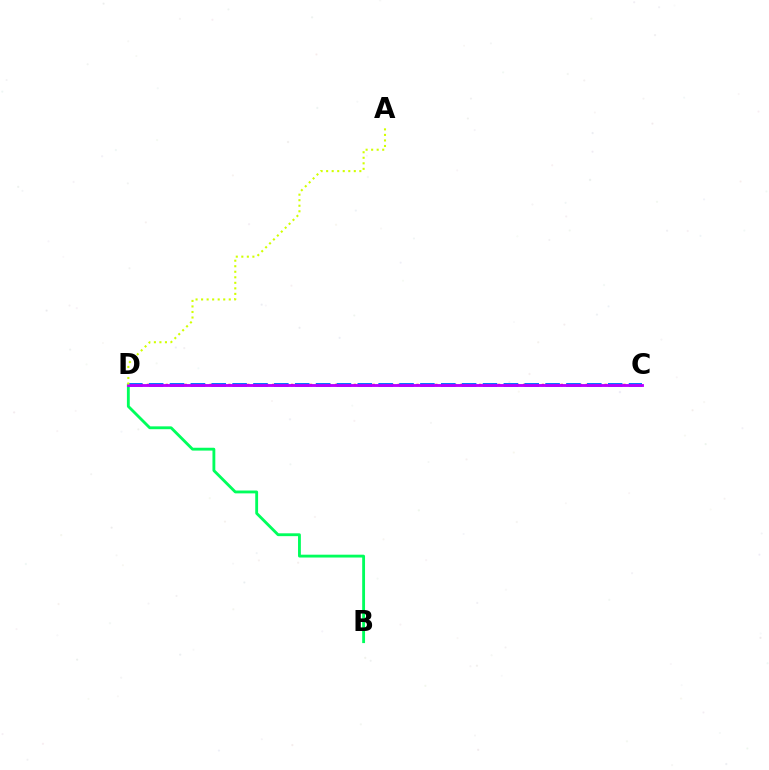{('B', 'D'): [{'color': '#00ff5c', 'line_style': 'solid', 'thickness': 2.05}], ('C', 'D'): [{'color': '#ff0000', 'line_style': 'dotted', 'thickness': 1.7}, {'color': '#0074ff', 'line_style': 'dashed', 'thickness': 2.83}, {'color': '#b900ff', 'line_style': 'solid', 'thickness': 2.06}], ('A', 'D'): [{'color': '#d1ff00', 'line_style': 'dotted', 'thickness': 1.5}]}